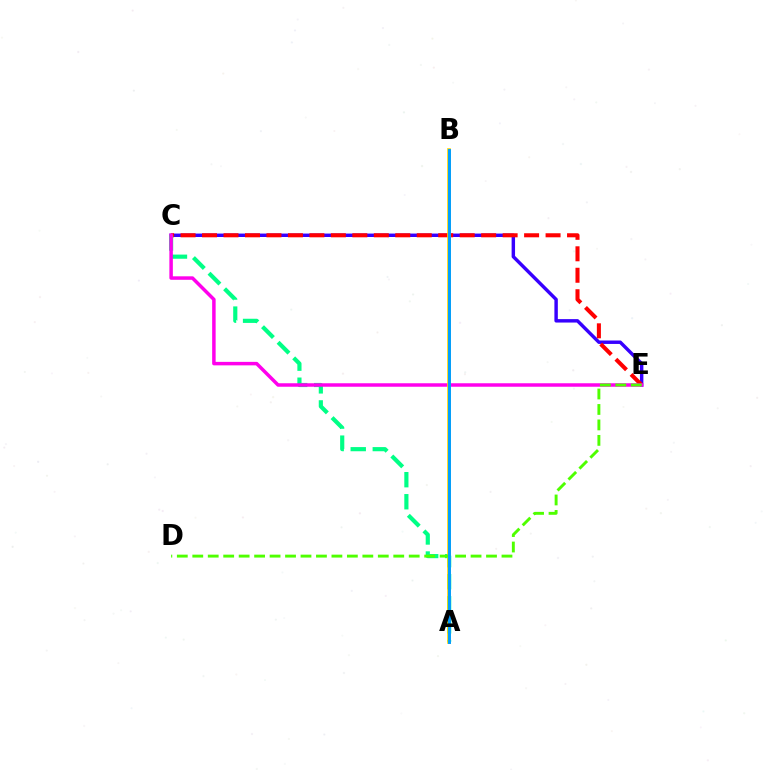{('C', 'E'): [{'color': '#3700ff', 'line_style': 'solid', 'thickness': 2.47}, {'color': '#ff0000', 'line_style': 'dashed', 'thickness': 2.92}, {'color': '#ff00ed', 'line_style': 'solid', 'thickness': 2.51}], ('A', 'C'): [{'color': '#00ff86', 'line_style': 'dashed', 'thickness': 2.99}], ('A', 'B'): [{'color': '#ffd500', 'line_style': 'solid', 'thickness': 2.64}, {'color': '#009eff', 'line_style': 'solid', 'thickness': 2.12}], ('D', 'E'): [{'color': '#4fff00', 'line_style': 'dashed', 'thickness': 2.1}]}